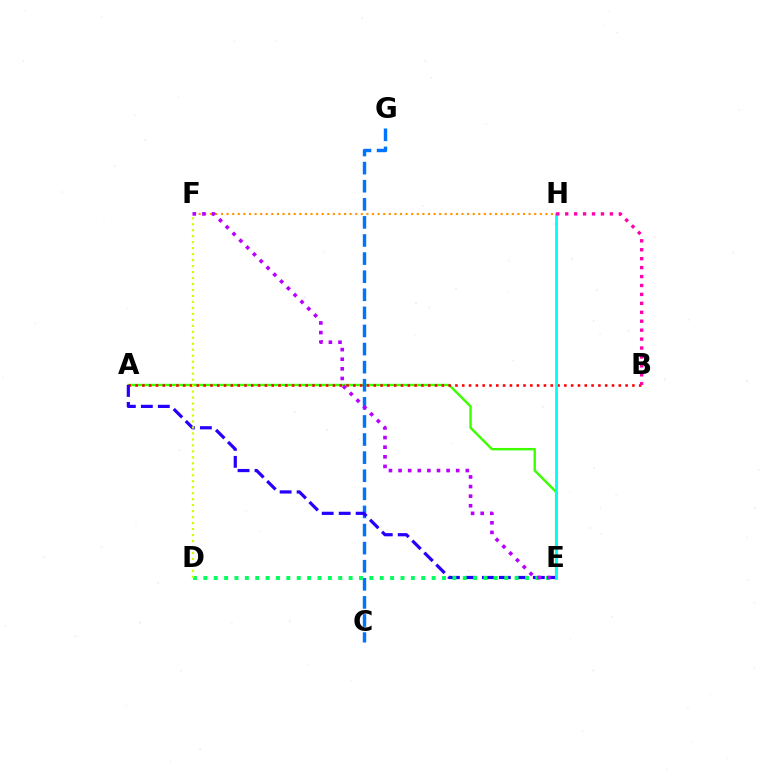{('F', 'H'): [{'color': '#ff9400', 'line_style': 'dotted', 'thickness': 1.52}], ('A', 'E'): [{'color': '#3dff00', 'line_style': 'solid', 'thickness': 1.74}, {'color': '#2500ff', 'line_style': 'dashed', 'thickness': 2.31}], ('A', 'B'): [{'color': '#ff0000', 'line_style': 'dotted', 'thickness': 1.85}], ('C', 'G'): [{'color': '#0074ff', 'line_style': 'dashed', 'thickness': 2.46}], ('D', 'E'): [{'color': '#00ff5c', 'line_style': 'dotted', 'thickness': 2.82}], ('E', 'H'): [{'color': '#00fff6', 'line_style': 'solid', 'thickness': 2.03}], ('D', 'F'): [{'color': '#d1ff00', 'line_style': 'dotted', 'thickness': 1.62}], ('B', 'H'): [{'color': '#ff00ac', 'line_style': 'dotted', 'thickness': 2.43}], ('E', 'F'): [{'color': '#b900ff', 'line_style': 'dotted', 'thickness': 2.61}]}